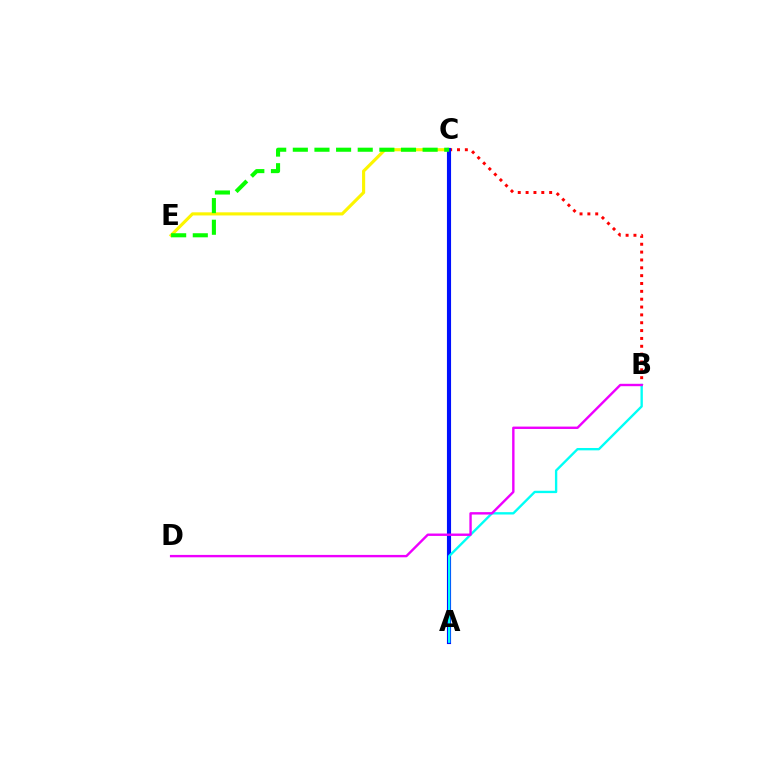{('B', 'C'): [{'color': '#ff0000', 'line_style': 'dotted', 'thickness': 2.13}], ('C', 'E'): [{'color': '#fcf500', 'line_style': 'solid', 'thickness': 2.26}, {'color': '#08ff00', 'line_style': 'dashed', 'thickness': 2.94}], ('A', 'C'): [{'color': '#0010ff', 'line_style': 'solid', 'thickness': 2.97}], ('A', 'B'): [{'color': '#00fff6', 'line_style': 'solid', 'thickness': 1.7}], ('B', 'D'): [{'color': '#ee00ff', 'line_style': 'solid', 'thickness': 1.72}]}